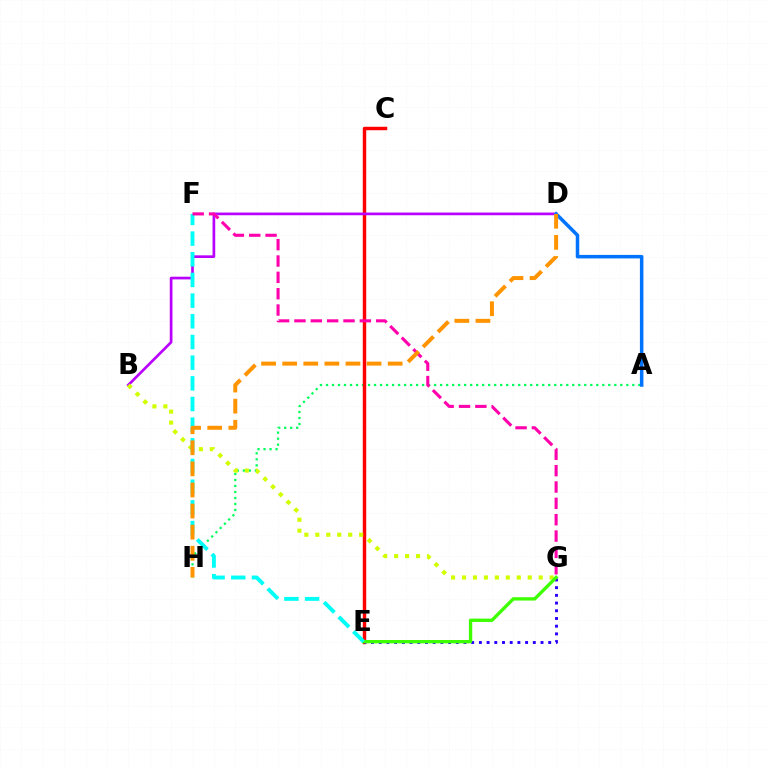{('A', 'H'): [{'color': '#00ff5c', 'line_style': 'dotted', 'thickness': 1.63}], ('C', 'E'): [{'color': '#ff0000', 'line_style': 'solid', 'thickness': 2.49}], ('B', 'D'): [{'color': '#b900ff', 'line_style': 'solid', 'thickness': 1.94}], ('A', 'D'): [{'color': '#0074ff', 'line_style': 'solid', 'thickness': 2.53}], ('B', 'G'): [{'color': '#d1ff00', 'line_style': 'dotted', 'thickness': 2.98}], ('E', 'G'): [{'color': '#2500ff', 'line_style': 'dotted', 'thickness': 2.09}, {'color': '#3dff00', 'line_style': 'solid', 'thickness': 2.4}], ('E', 'F'): [{'color': '#00fff6', 'line_style': 'dashed', 'thickness': 2.81}], ('F', 'G'): [{'color': '#ff00ac', 'line_style': 'dashed', 'thickness': 2.22}], ('D', 'H'): [{'color': '#ff9400', 'line_style': 'dashed', 'thickness': 2.87}]}